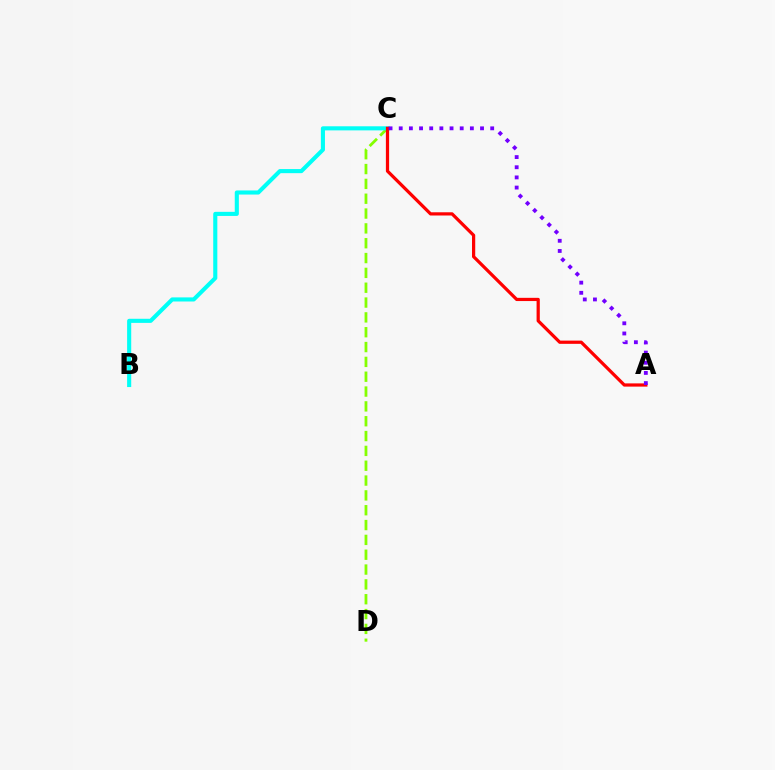{('C', 'D'): [{'color': '#84ff00', 'line_style': 'dashed', 'thickness': 2.02}], ('B', 'C'): [{'color': '#00fff6', 'line_style': 'solid', 'thickness': 2.95}], ('A', 'C'): [{'color': '#ff0000', 'line_style': 'solid', 'thickness': 2.32}, {'color': '#7200ff', 'line_style': 'dotted', 'thickness': 2.76}]}